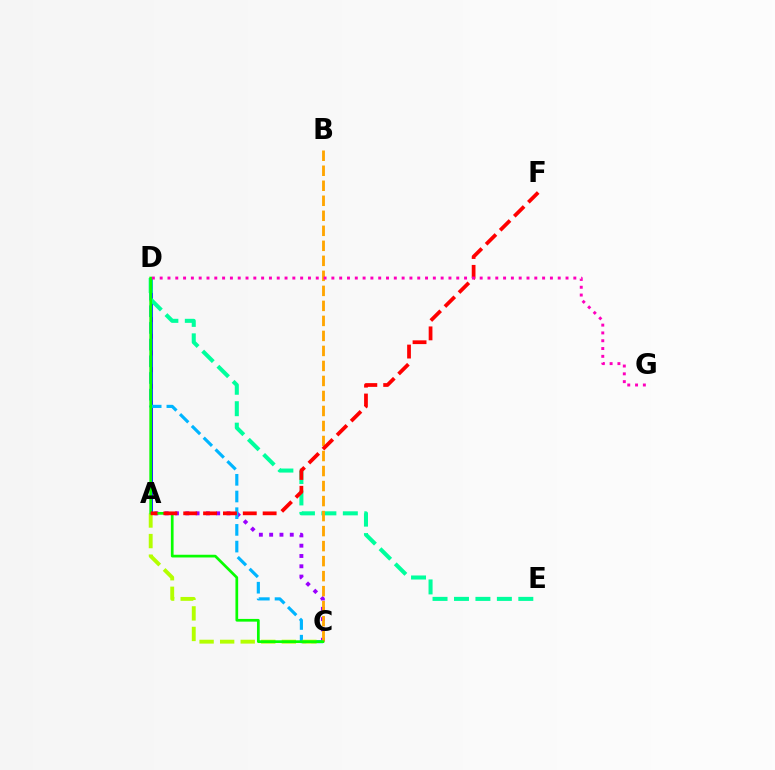{('A', 'C'): [{'color': '#9b00ff', 'line_style': 'dotted', 'thickness': 2.8}, {'color': '#b3ff00', 'line_style': 'dashed', 'thickness': 2.79}], ('A', 'D'): [{'color': '#0010ff', 'line_style': 'solid', 'thickness': 1.98}], ('C', 'D'): [{'color': '#00b5ff', 'line_style': 'dashed', 'thickness': 2.27}, {'color': '#08ff00', 'line_style': 'solid', 'thickness': 1.95}], ('D', 'E'): [{'color': '#00ff9d', 'line_style': 'dashed', 'thickness': 2.91}], ('B', 'C'): [{'color': '#ffa500', 'line_style': 'dashed', 'thickness': 2.04}], ('A', 'F'): [{'color': '#ff0000', 'line_style': 'dashed', 'thickness': 2.7}], ('D', 'G'): [{'color': '#ff00bd', 'line_style': 'dotted', 'thickness': 2.12}]}